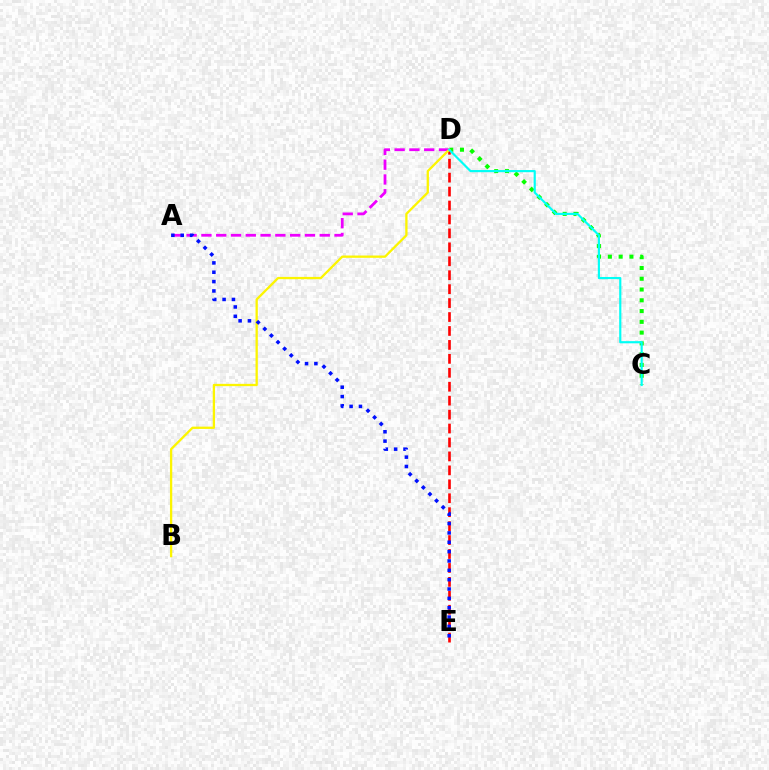{('C', 'D'): [{'color': '#08ff00', 'line_style': 'dotted', 'thickness': 2.93}, {'color': '#00fff6', 'line_style': 'solid', 'thickness': 1.56}], ('D', 'E'): [{'color': '#ff0000', 'line_style': 'dashed', 'thickness': 1.89}], ('A', 'D'): [{'color': '#ee00ff', 'line_style': 'dashed', 'thickness': 2.01}], ('B', 'D'): [{'color': '#fcf500', 'line_style': 'solid', 'thickness': 1.65}], ('A', 'E'): [{'color': '#0010ff', 'line_style': 'dotted', 'thickness': 2.54}]}